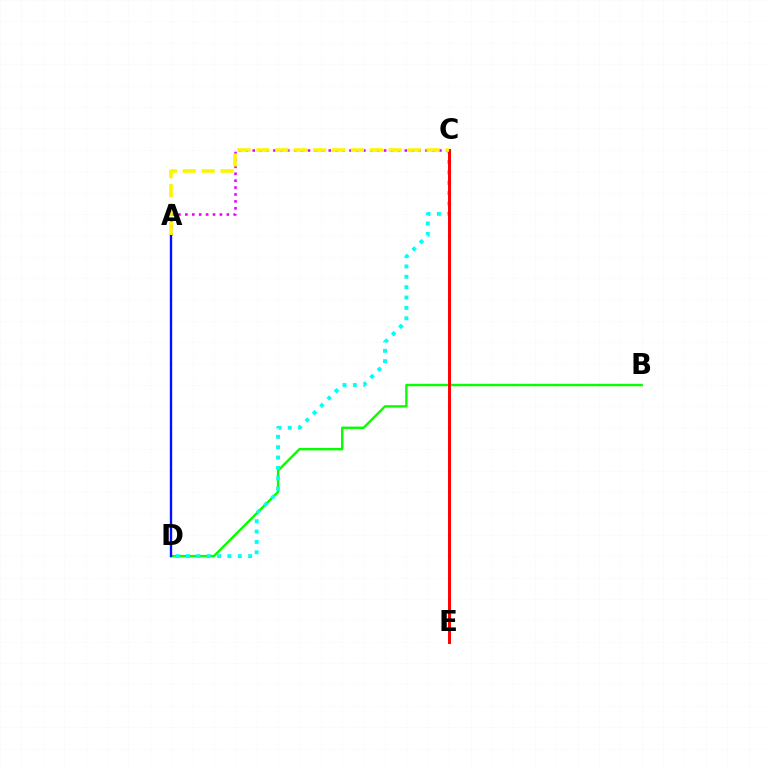{('A', 'C'): [{'color': '#ee00ff', 'line_style': 'dotted', 'thickness': 1.88}, {'color': '#fcf500', 'line_style': 'dashed', 'thickness': 2.57}], ('B', 'D'): [{'color': '#08ff00', 'line_style': 'solid', 'thickness': 1.74}], ('C', 'D'): [{'color': '#00fff6', 'line_style': 'dotted', 'thickness': 2.81}], ('A', 'D'): [{'color': '#0010ff', 'line_style': 'solid', 'thickness': 1.69}], ('C', 'E'): [{'color': '#ff0000', 'line_style': 'solid', 'thickness': 2.12}]}